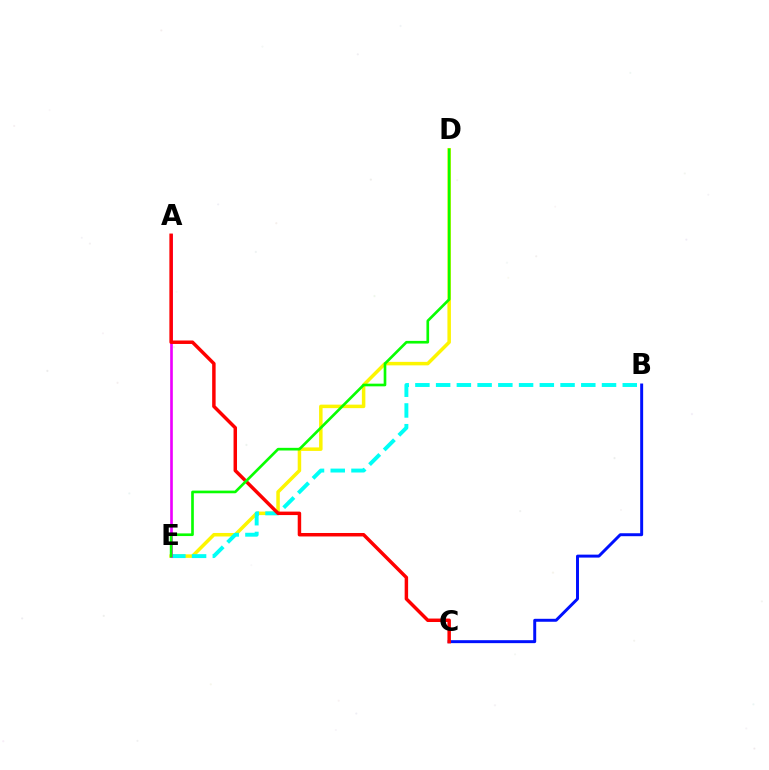{('D', 'E'): [{'color': '#fcf500', 'line_style': 'solid', 'thickness': 2.52}, {'color': '#08ff00', 'line_style': 'solid', 'thickness': 1.92}], ('B', 'E'): [{'color': '#00fff6', 'line_style': 'dashed', 'thickness': 2.82}], ('A', 'E'): [{'color': '#ee00ff', 'line_style': 'solid', 'thickness': 1.9}], ('B', 'C'): [{'color': '#0010ff', 'line_style': 'solid', 'thickness': 2.13}], ('A', 'C'): [{'color': '#ff0000', 'line_style': 'solid', 'thickness': 2.5}]}